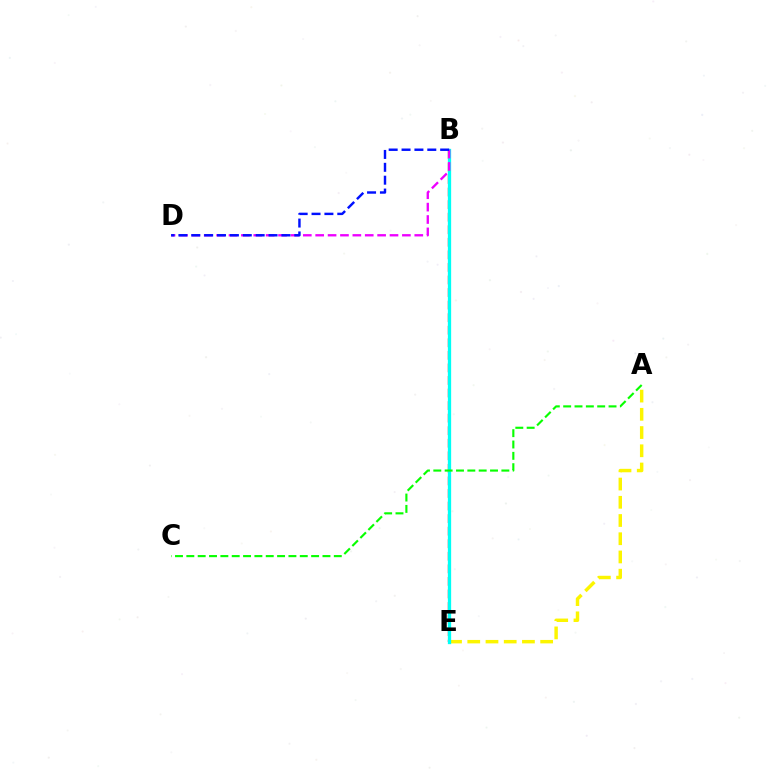{('B', 'E'): [{'color': '#ff0000', 'line_style': 'dashed', 'thickness': 1.71}, {'color': '#00fff6', 'line_style': 'solid', 'thickness': 2.37}], ('A', 'E'): [{'color': '#fcf500', 'line_style': 'dashed', 'thickness': 2.48}], ('A', 'C'): [{'color': '#08ff00', 'line_style': 'dashed', 'thickness': 1.54}], ('B', 'D'): [{'color': '#ee00ff', 'line_style': 'dashed', 'thickness': 1.68}, {'color': '#0010ff', 'line_style': 'dashed', 'thickness': 1.75}]}